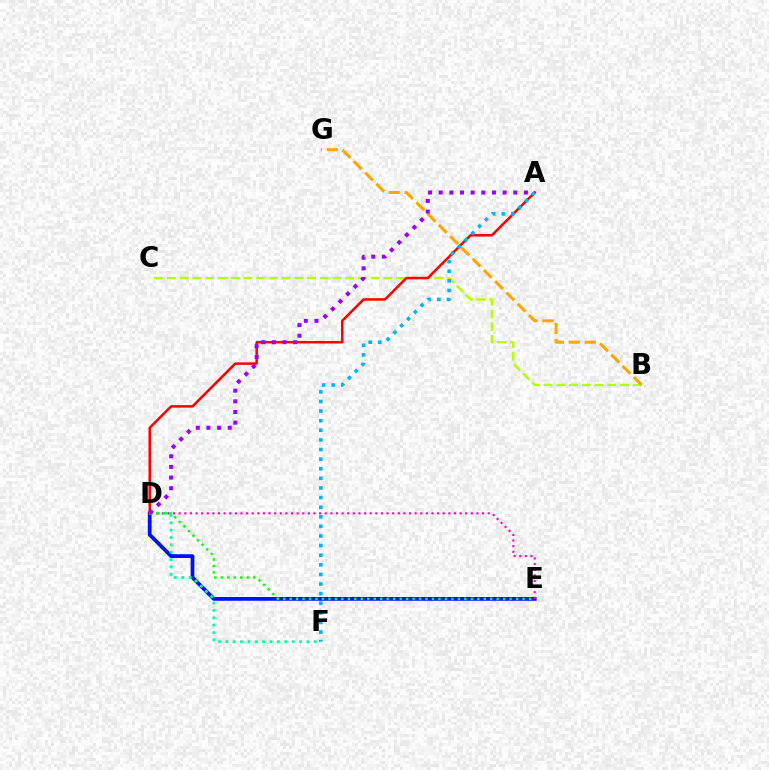{('D', 'E'): [{'color': '#0010ff', 'line_style': 'solid', 'thickness': 2.71}, {'color': '#ff00bd', 'line_style': 'dotted', 'thickness': 1.53}, {'color': '#08ff00', 'line_style': 'dotted', 'thickness': 1.76}], ('B', 'C'): [{'color': '#b3ff00', 'line_style': 'dashed', 'thickness': 1.73}], ('A', 'D'): [{'color': '#ff0000', 'line_style': 'solid', 'thickness': 1.81}, {'color': '#9b00ff', 'line_style': 'dotted', 'thickness': 2.89}], ('D', 'F'): [{'color': '#00ff9d', 'line_style': 'dotted', 'thickness': 2.0}], ('A', 'F'): [{'color': '#00b5ff', 'line_style': 'dotted', 'thickness': 2.61}], ('B', 'G'): [{'color': '#ffa500', 'line_style': 'dashed', 'thickness': 2.16}]}